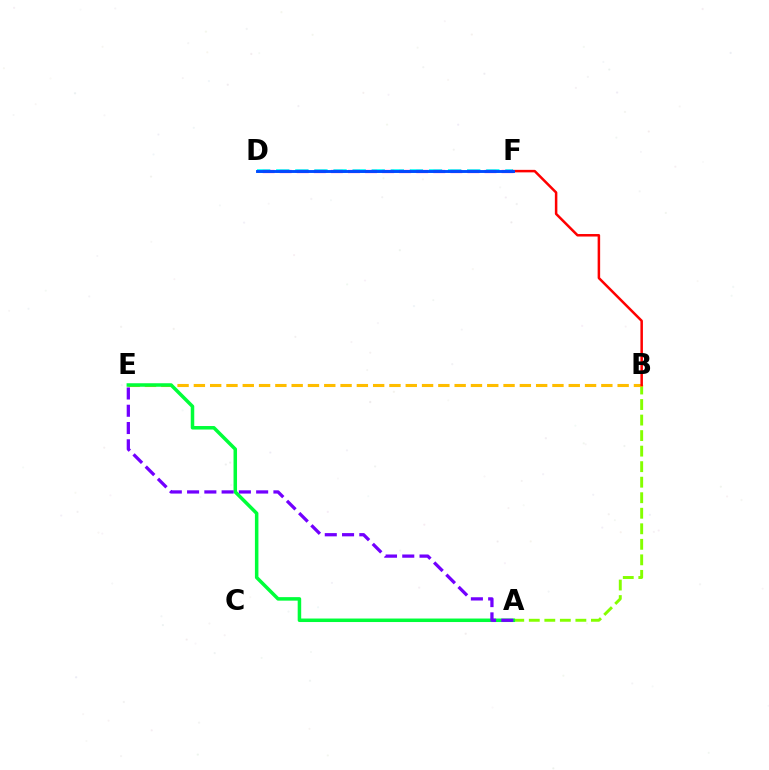{('A', 'B'): [{'color': '#84ff00', 'line_style': 'dashed', 'thickness': 2.11}], ('D', 'F'): [{'color': '#00fff6', 'line_style': 'dashed', 'thickness': 2.59}, {'color': '#ff00cf', 'line_style': 'dashed', 'thickness': 2.32}, {'color': '#004bff', 'line_style': 'solid', 'thickness': 2.09}], ('B', 'E'): [{'color': '#ffbd00', 'line_style': 'dashed', 'thickness': 2.21}], ('A', 'E'): [{'color': '#00ff39', 'line_style': 'solid', 'thickness': 2.53}, {'color': '#7200ff', 'line_style': 'dashed', 'thickness': 2.35}], ('B', 'F'): [{'color': '#ff0000', 'line_style': 'solid', 'thickness': 1.81}]}